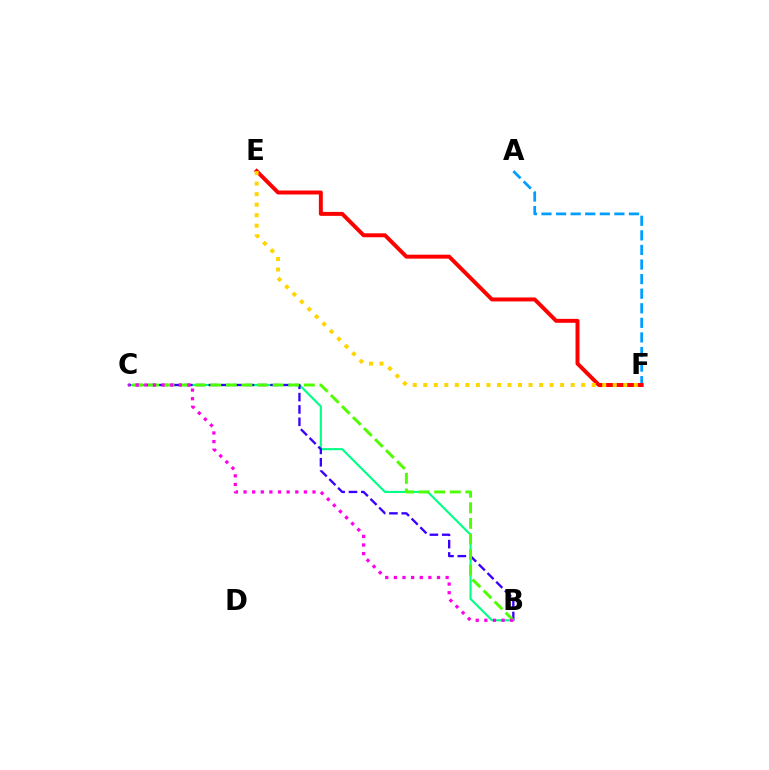{('B', 'C'): [{'color': '#00ff86', 'line_style': 'solid', 'thickness': 1.52}, {'color': '#3700ff', 'line_style': 'dashed', 'thickness': 1.68}, {'color': '#4fff00', 'line_style': 'dashed', 'thickness': 2.12}, {'color': '#ff00ed', 'line_style': 'dotted', 'thickness': 2.34}], ('A', 'F'): [{'color': '#009eff', 'line_style': 'dashed', 'thickness': 1.98}], ('E', 'F'): [{'color': '#ff0000', 'line_style': 'solid', 'thickness': 2.84}, {'color': '#ffd500', 'line_style': 'dotted', 'thickness': 2.86}]}